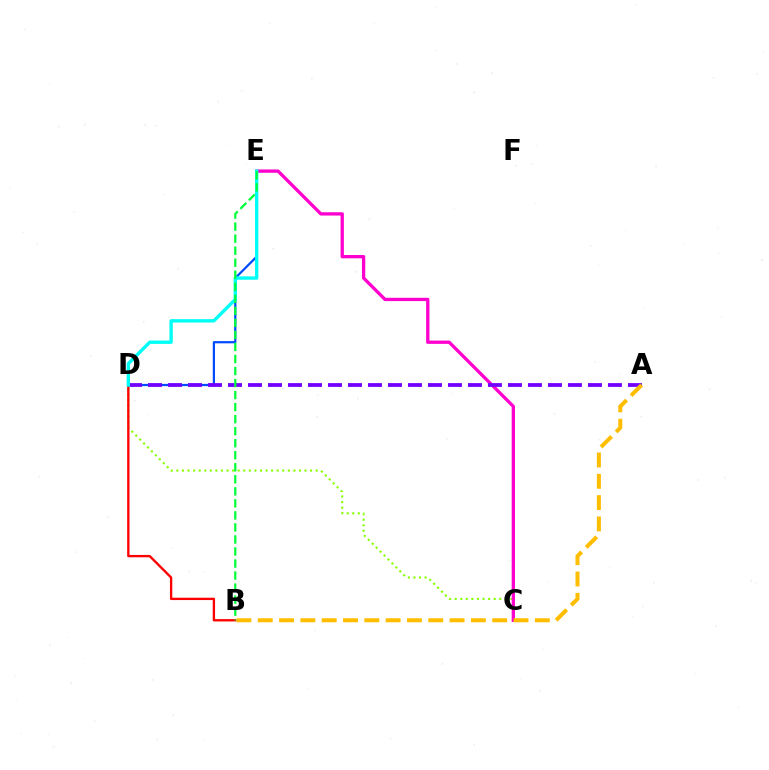{('C', 'D'): [{'color': '#84ff00', 'line_style': 'dotted', 'thickness': 1.51}], ('D', 'E'): [{'color': '#004bff', 'line_style': 'solid', 'thickness': 1.6}, {'color': '#00fff6', 'line_style': 'solid', 'thickness': 2.42}], ('C', 'E'): [{'color': '#ff00cf', 'line_style': 'solid', 'thickness': 2.38}], ('B', 'D'): [{'color': '#ff0000', 'line_style': 'solid', 'thickness': 1.69}], ('A', 'D'): [{'color': '#7200ff', 'line_style': 'dashed', 'thickness': 2.72}], ('A', 'B'): [{'color': '#ffbd00', 'line_style': 'dashed', 'thickness': 2.9}], ('B', 'E'): [{'color': '#00ff39', 'line_style': 'dashed', 'thickness': 1.63}]}